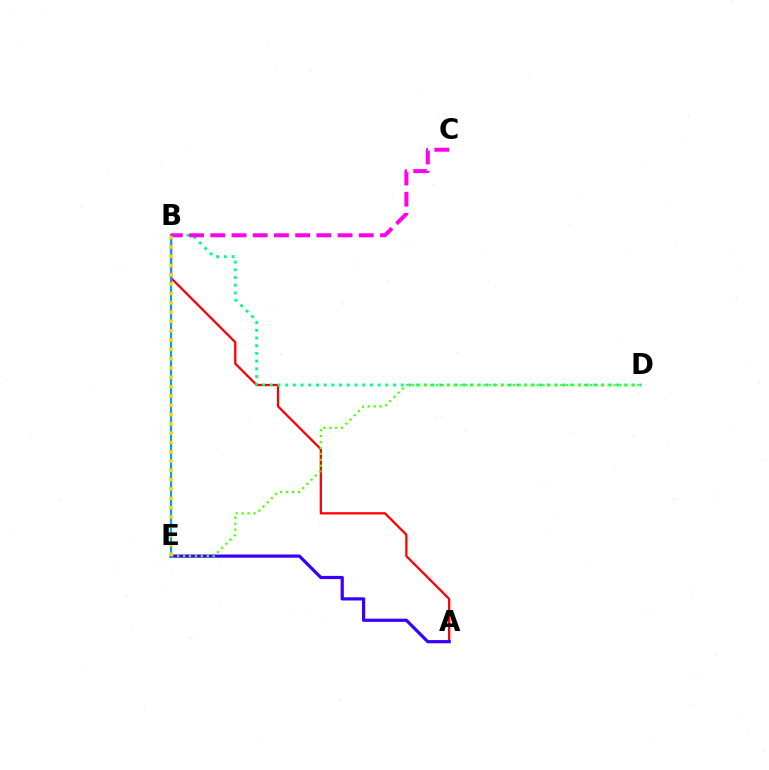{('A', 'B'): [{'color': '#ff0000', 'line_style': 'solid', 'thickness': 1.64}], ('A', 'E'): [{'color': '#3700ff', 'line_style': 'solid', 'thickness': 2.31}], ('B', 'D'): [{'color': '#00ff86', 'line_style': 'dotted', 'thickness': 2.09}], ('D', 'E'): [{'color': '#4fff00', 'line_style': 'dotted', 'thickness': 1.61}], ('B', 'E'): [{'color': '#009eff', 'line_style': 'solid', 'thickness': 1.55}, {'color': '#ffd500', 'line_style': 'dotted', 'thickness': 2.53}], ('B', 'C'): [{'color': '#ff00ed', 'line_style': 'dashed', 'thickness': 2.88}]}